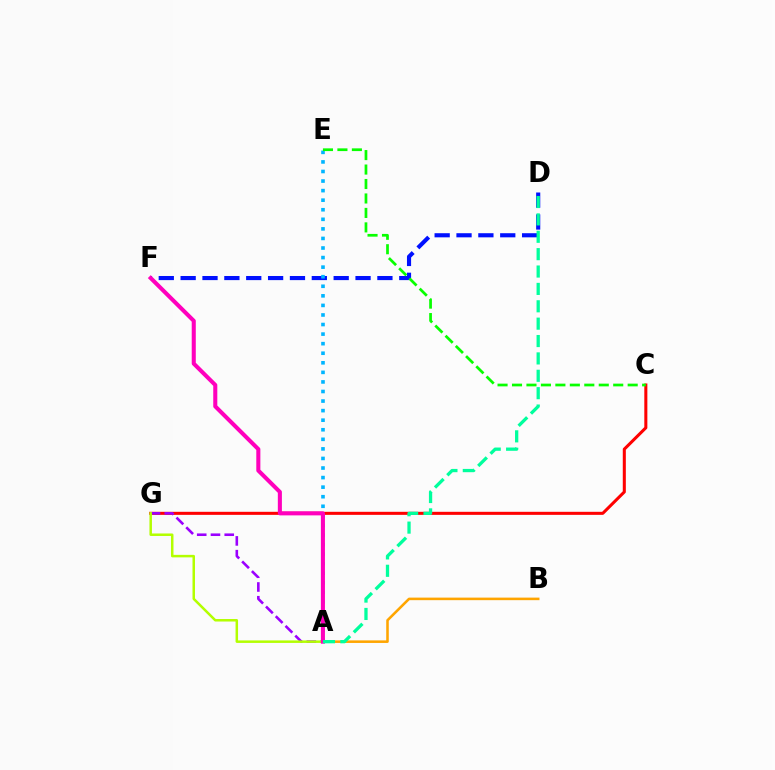{('C', 'G'): [{'color': '#ff0000', 'line_style': 'solid', 'thickness': 2.2}], ('D', 'F'): [{'color': '#0010ff', 'line_style': 'dashed', 'thickness': 2.97}], ('A', 'E'): [{'color': '#00b5ff', 'line_style': 'dotted', 'thickness': 2.6}], ('A', 'G'): [{'color': '#9b00ff', 'line_style': 'dashed', 'thickness': 1.87}, {'color': '#b3ff00', 'line_style': 'solid', 'thickness': 1.8}], ('A', 'B'): [{'color': '#ffa500', 'line_style': 'solid', 'thickness': 1.84}], ('A', 'F'): [{'color': '#ff00bd', 'line_style': 'solid', 'thickness': 2.93}], ('A', 'D'): [{'color': '#00ff9d', 'line_style': 'dashed', 'thickness': 2.36}], ('C', 'E'): [{'color': '#08ff00', 'line_style': 'dashed', 'thickness': 1.96}]}